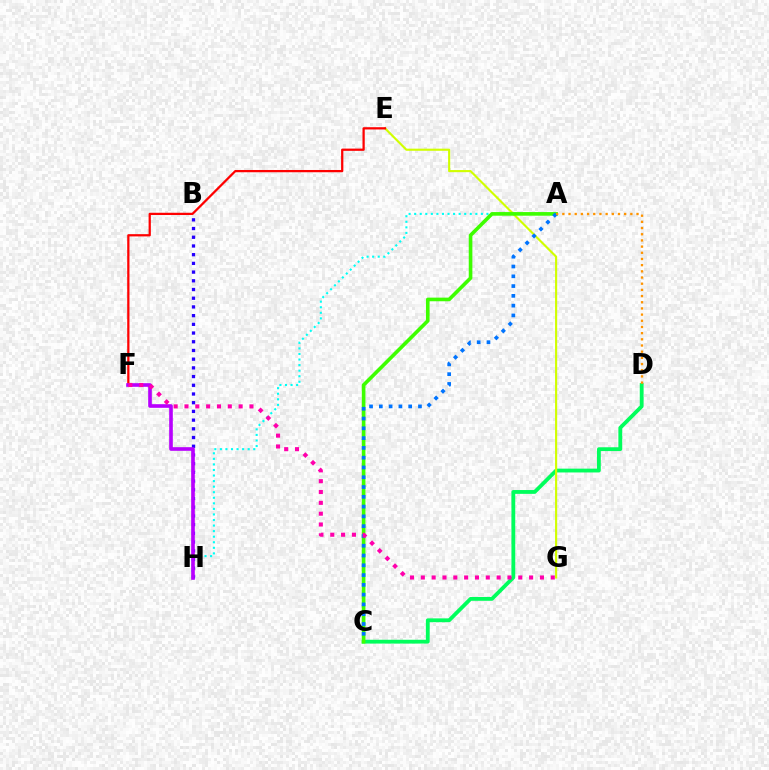{('C', 'D'): [{'color': '#00ff5c', 'line_style': 'solid', 'thickness': 2.74}], ('E', 'G'): [{'color': '#d1ff00', 'line_style': 'solid', 'thickness': 1.53}], ('B', 'H'): [{'color': '#2500ff', 'line_style': 'dotted', 'thickness': 2.37}], ('E', 'F'): [{'color': '#ff0000', 'line_style': 'solid', 'thickness': 1.62}], ('A', 'H'): [{'color': '#00fff6', 'line_style': 'dotted', 'thickness': 1.51}], ('F', 'H'): [{'color': '#b900ff', 'line_style': 'solid', 'thickness': 2.62}], ('A', 'C'): [{'color': '#3dff00', 'line_style': 'solid', 'thickness': 2.61}, {'color': '#0074ff', 'line_style': 'dotted', 'thickness': 2.66}], ('F', 'G'): [{'color': '#ff00ac', 'line_style': 'dotted', 'thickness': 2.94}], ('A', 'D'): [{'color': '#ff9400', 'line_style': 'dotted', 'thickness': 1.68}]}